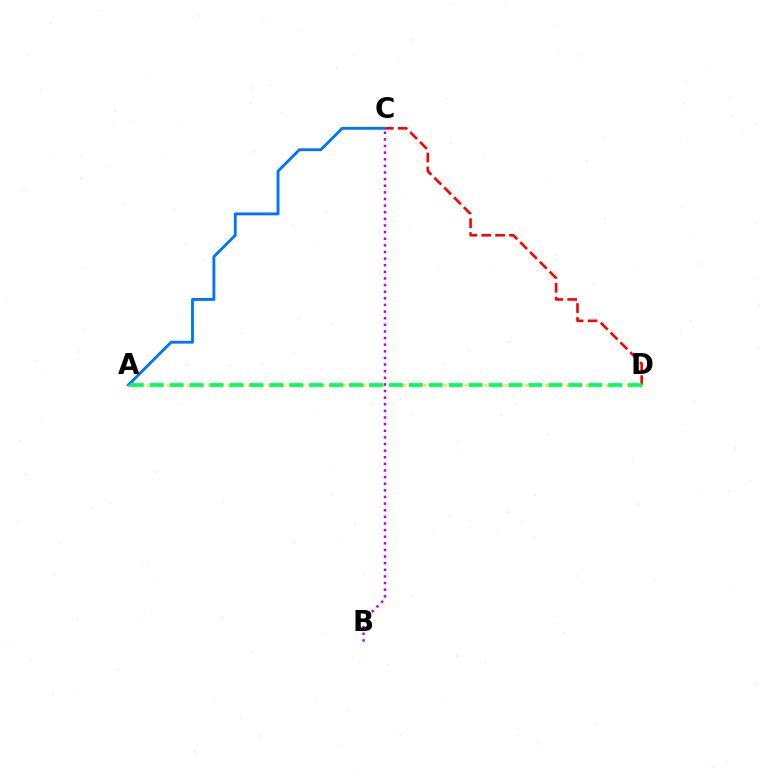{('C', 'D'): [{'color': '#ff0000', 'line_style': 'dashed', 'thickness': 1.89}], ('A', 'C'): [{'color': '#0074ff', 'line_style': 'solid', 'thickness': 2.06}], ('A', 'D'): [{'color': '#d1ff00', 'line_style': 'dotted', 'thickness': 1.84}, {'color': '#00ff5c', 'line_style': 'dashed', 'thickness': 2.71}], ('B', 'C'): [{'color': '#b900ff', 'line_style': 'dotted', 'thickness': 1.8}]}